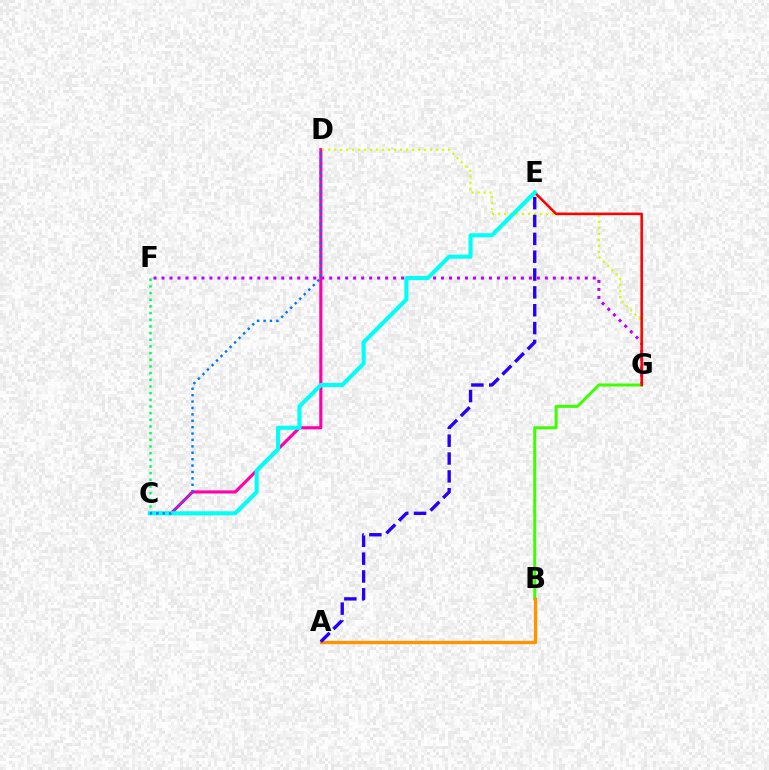{('F', 'G'): [{'color': '#b900ff', 'line_style': 'dotted', 'thickness': 2.17}], ('B', 'G'): [{'color': '#3dff00', 'line_style': 'solid', 'thickness': 2.14}], ('A', 'B'): [{'color': '#ff9400', 'line_style': 'solid', 'thickness': 2.4}], ('C', 'F'): [{'color': '#00ff5c', 'line_style': 'dotted', 'thickness': 1.81}], ('C', 'D'): [{'color': '#ff00ac', 'line_style': 'solid', 'thickness': 2.25}, {'color': '#0074ff', 'line_style': 'dotted', 'thickness': 1.74}], ('D', 'G'): [{'color': '#d1ff00', 'line_style': 'dotted', 'thickness': 1.63}], ('E', 'G'): [{'color': '#ff0000', 'line_style': 'solid', 'thickness': 1.84}], ('C', 'E'): [{'color': '#00fff6', 'line_style': 'solid', 'thickness': 2.95}], ('A', 'E'): [{'color': '#2500ff', 'line_style': 'dashed', 'thickness': 2.42}]}